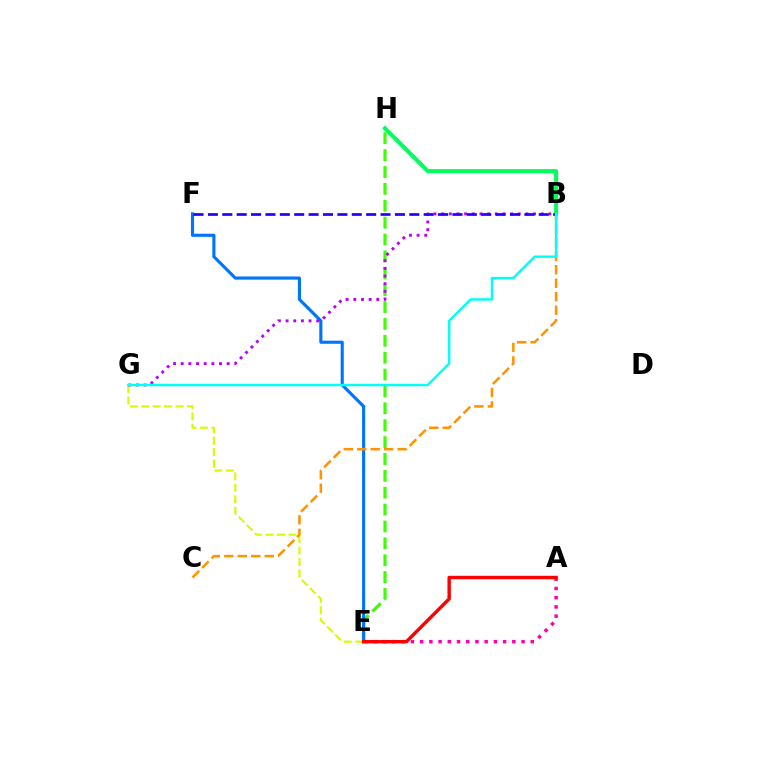{('E', 'G'): [{'color': '#d1ff00', 'line_style': 'dashed', 'thickness': 1.55}], ('E', 'H'): [{'color': '#3dff00', 'line_style': 'dashed', 'thickness': 2.29}], ('E', 'F'): [{'color': '#0074ff', 'line_style': 'solid', 'thickness': 2.25}], ('B', 'G'): [{'color': '#b900ff', 'line_style': 'dotted', 'thickness': 2.08}, {'color': '#00fff6', 'line_style': 'solid', 'thickness': 1.77}], ('A', 'E'): [{'color': '#ff00ac', 'line_style': 'dotted', 'thickness': 2.5}, {'color': '#ff0000', 'line_style': 'solid', 'thickness': 2.46}], ('B', 'H'): [{'color': '#00ff5c', 'line_style': 'solid', 'thickness': 2.9}], ('B', 'F'): [{'color': '#2500ff', 'line_style': 'dashed', 'thickness': 1.95}], ('B', 'C'): [{'color': '#ff9400', 'line_style': 'dashed', 'thickness': 1.83}]}